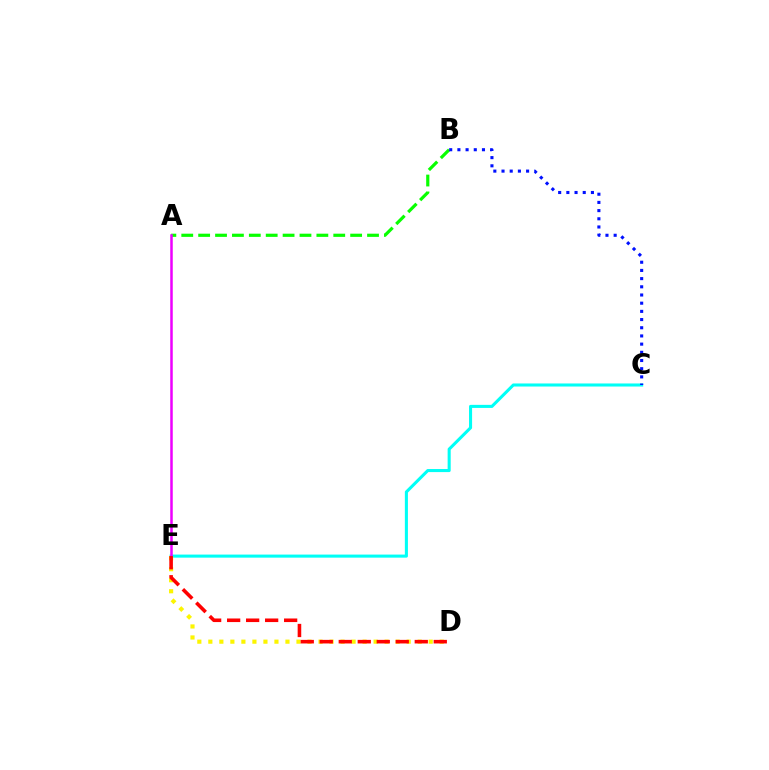{('C', 'E'): [{'color': '#00fff6', 'line_style': 'solid', 'thickness': 2.21}], ('D', 'E'): [{'color': '#fcf500', 'line_style': 'dotted', 'thickness': 2.99}, {'color': '#ff0000', 'line_style': 'dashed', 'thickness': 2.58}], ('A', 'B'): [{'color': '#08ff00', 'line_style': 'dashed', 'thickness': 2.29}], ('A', 'E'): [{'color': '#ee00ff', 'line_style': 'solid', 'thickness': 1.8}], ('B', 'C'): [{'color': '#0010ff', 'line_style': 'dotted', 'thickness': 2.22}]}